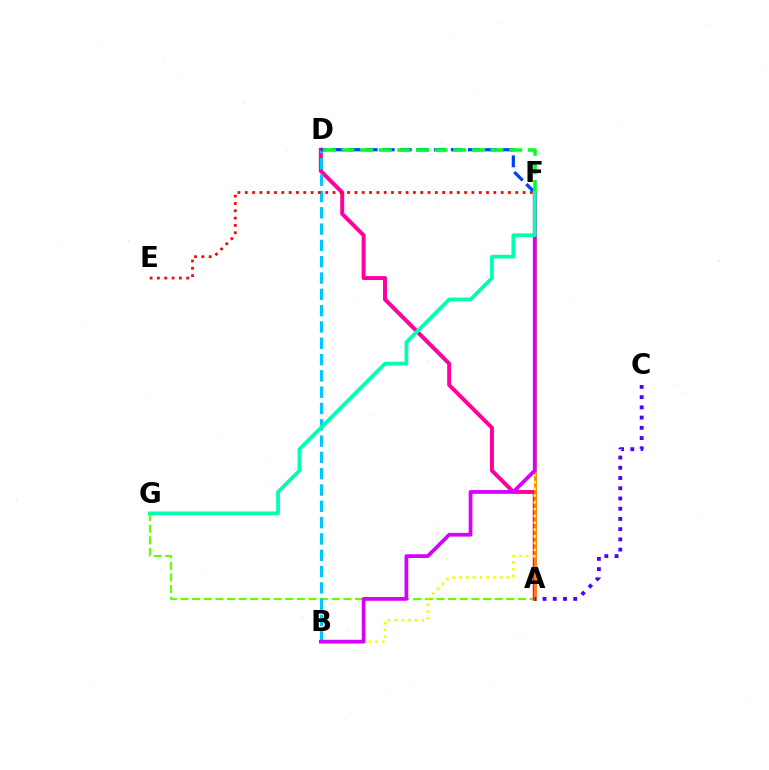{('A', 'G'): [{'color': '#66ff00', 'line_style': 'dashed', 'thickness': 1.58}], ('A', 'D'): [{'color': '#ff00a0', 'line_style': 'solid', 'thickness': 2.85}], ('A', 'F'): [{'color': '#ff8800', 'line_style': 'solid', 'thickness': 2.01}], ('B', 'F'): [{'color': '#eeff00', 'line_style': 'dotted', 'thickness': 1.84}, {'color': '#d600ff', 'line_style': 'solid', 'thickness': 2.69}], ('B', 'D'): [{'color': '#00c7ff', 'line_style': 'dashed', 'thickness': 2.22}], ('D', 'F'): [{'color': '#003fff', 'line_style': 'dashed', 'thickness': 2.31}, {'color': '#00ff27', 'line_style': 'dashed', 'thickness': 2.53}], ('E', 'F'): [{'color': '#ff0000', 'line_style': 'dotted', 'thickness': 1.99}], ('F', 'G'): [{'color': '#00ffaf', 'line_style': 'solid', 'thickness': 2.69}], ('A', 'C'): [{'color': '#4f00ff', 'line_style': 'dotted', 'thickness': 2.78}]}